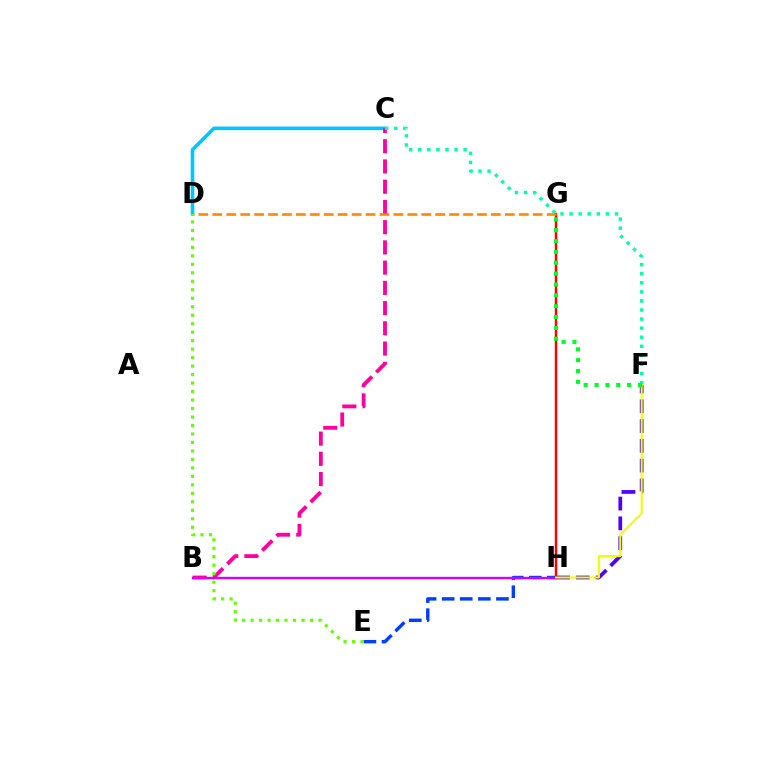{('F', 'H'): [{'color': '#4f00ff', 'line_style': 'dashed', 'thickness': 2.69}, {'color': '#eeff00', 'line_style': 'solid', 'thickness': 1.52}], ('C', 'D'): [{'color': '#00c7ff', 'line_style': 'solid', 'thickness': 2.6}], ('G', 'H'): [{'color': '#ff0000', 'line_style': 'solid', 'thickness': 1.78}], ('E', 'H'): [{'color': '#003fff', 'line_style': 'dashed', 'thickness': 2.46}], ('B', 'C'): [{'color': '#ff00a0', 'line_style': 'dashed', 'thickness': 2.75}], ('B', 'H'): [{'color': '#d600ff', 'line_style': 'solid', 'thickness': 1.72}], ('C', 'F'): [{'color': '#00ffaf', 'line_style': 'dotted', 'thickness': 2.46}], ('D', 'G'): [{'color': '#ff8800', 'line_style': 'dashed', 'thickness': 1.89}], ('D', 'E'): [{'color': '#66ff00', 'line_style': 'dotted', 'thickness': 2.3}], ('F', 'G'): [{'color': '#00ff27', 'line_style': 'dotted', 'thickness': 2.95}]}